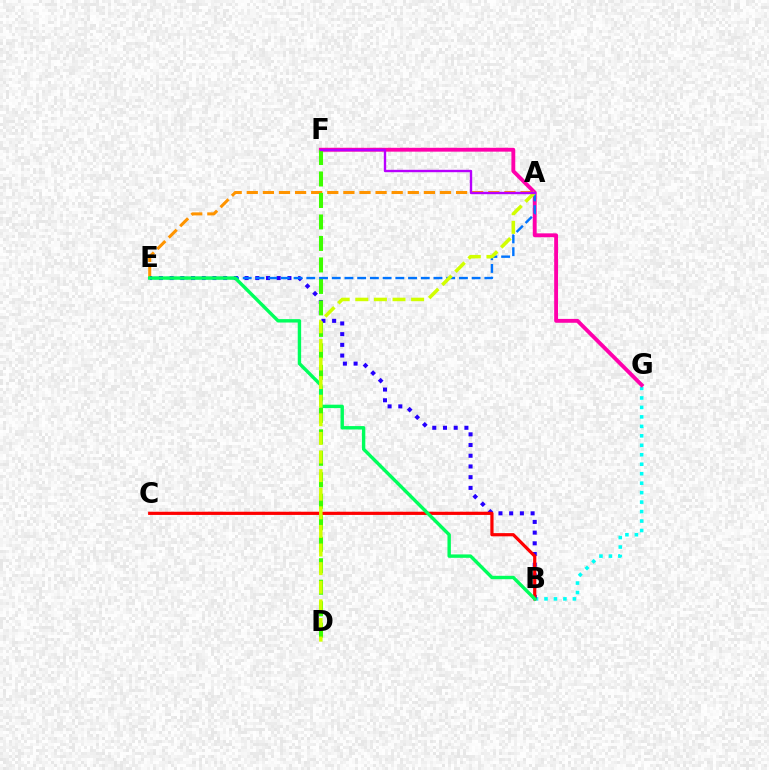{('B', 'G'): [{'color': '#00fff6', 'line_style': 'dotted', 'thickness': 2.57}], ('A', 'E'): [{'color': '#ff9400', 'line_style': 'dashed', 'thickness': 2.19}, {'color': '#0074ff', 'line_style': 'dashed', 'thickness': 1.73}], ('B', 'E'): [{'color': '#2500ff', 'line_style': 'dotted', 'thickness': 2.91}, {'color': '#00ff5c', 'line_style': 'solid', 'thickness': 2.45}], ('F', 'G'): [{'color': '#ff00ac', 'line_style': 'solid', 'thickness': 2.78}], ('D', 'F'): [{'color': '#3dff00', 'line_style': 'dashed', 'thickness': 2.92}], ('B', 'C'): [{'color': '#ff0000', 'line_style': 'solid', 'thickness': 2.3}], ('A', 'D'): [{'color': '#d1ff00', 'line_style': 'dashed', 'thickness': 2.53}], ('A', 'F'): [{'color': '#b900ff', 'line_style': 'solid', 'thickness': 1.72}]}